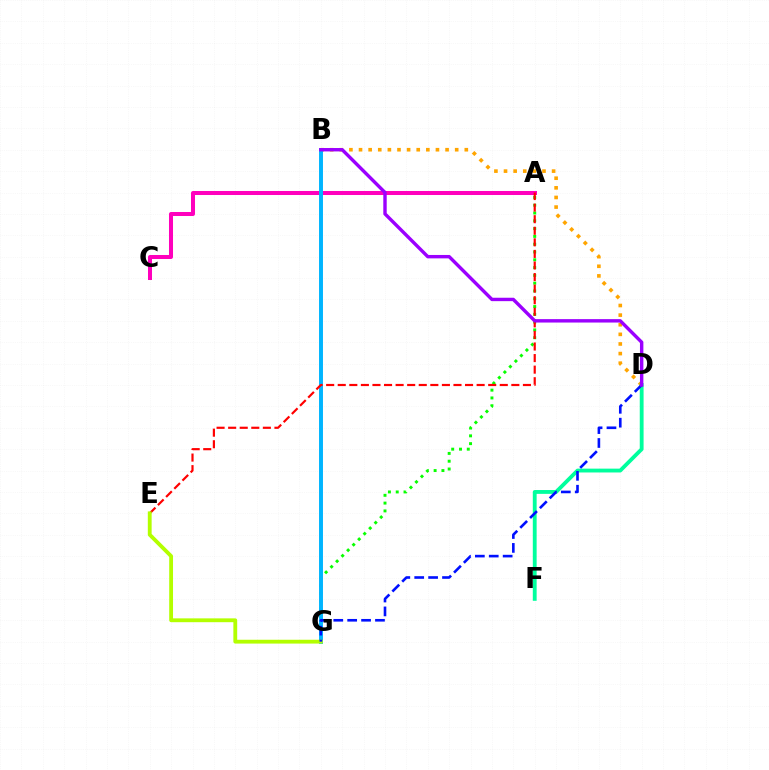{('A', 'C'): [{'color': '#ff00bd', 'line_style': 'solid', 'thickness': 2.89}], ('B', 'D'): [{'color': '#ffa500', 'line_style': 'dotted', 'thickness': 2.61}, {'color': '#9b00ff', 'line_style': 'solid', 'thickness': 2.45}], ('A', 'G'): [{'color': '#08ff00', 'line_style': 'dotted', 'thickness': 2.12}], ('B', 'G'): [{'color': '#00b5ff', 'line_style': 'solid', 'thickness': 2.84}], ('D', 'F'): [{'color': '#00ff9d', 'line_style': 'solid', 'thickness': 2.76}], ('A', 'E'): [{'color': '#ff0000', 'line_style': 'dashed', 'thickness': 1.57}], ('E', 'G'): [{'color': '#b3ff00', 'line_style': 'solid', 'thickness': 2.75}], ('D', 'G'): [{'color': '#0010ff', 'line_style': 'dashed', 'thickness': 1.89}]}